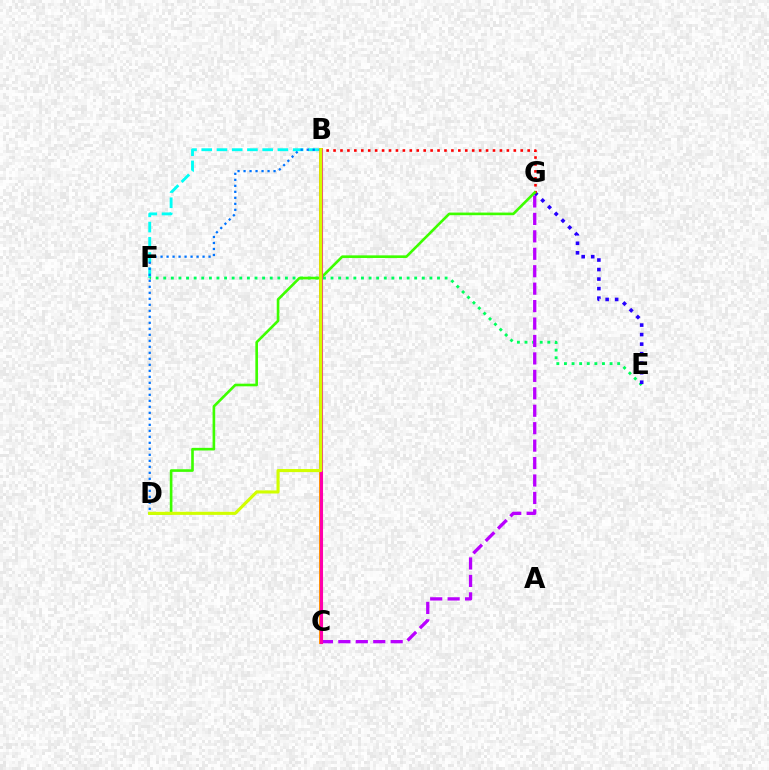{('B', 'C'): [{'color': '#ff9400', 'line_style': 'solid', 'thickness': 2.85}, {'color': '#ff00ac', 'line_style': 'solid', 'thickness': 2.21}], ('B', 'F'): [{'color': '#00fff6', 'line_style': 'dashed', 'thickness': 2.07}], ('E', 'F'): [{'color': '#00ff5c', 'line_style': 'dotted', 'thickness': 2.07}], ('C', 'G'): [{'color': '#b900ff', 'line_style': 'dashed', 'thickness': 2.37}], ('B', 'D'): [{'color': '#0074ff', 'line_style': 'dotted', 'thickness': 1.63}, {'color': '#d1ff00', 'line_style': 'solid', 'thickness': 2.23}], ('E', 'G'): [{'color': '#2500ff', 'line_style': 'dotted', 'thickness': 2.59}], ('B', 'G'): [{'color': '#ff0000', 'line_style': 'dotted', 'thickness': 1.88}], ('D', 'G'): [{'color': '#3dff00', 'line_style': 'solid', 'thickness': 1.89}]}